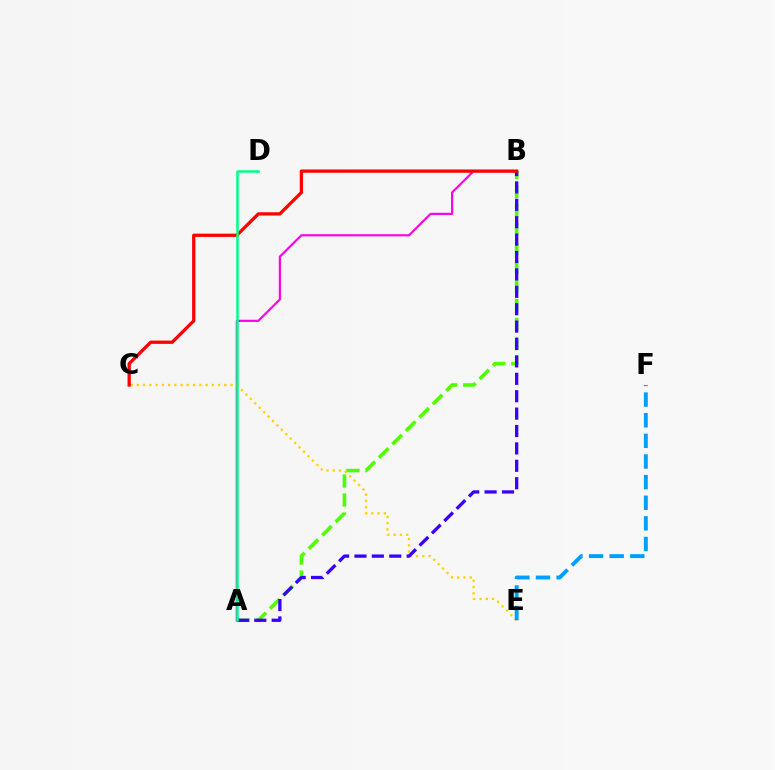{('A', 'B'): [{'color': '#4fff00', 'line_style': 'dashed', 'thickness': 2.58}, {'color': '#ff00ed', 'line_style': 'solid', 'thickness': 1.57}, {'color': '#3700ff', 'line_style': 'dashed', 'thickness': 2.36}], ('C', 'E'): [{'color': '#ffd500', 'line_style': 'dotted', 'thickness': 1.7}], ('E', 'F'): [{'color': '#009eff', 'line_style': 'dashed', 'thickness': 2.8}], ('B', 'C'): [{'color': '#ff0000', 'line_style': 'solid', 'thickness': 2.36}], ('A', 'D'): [{'color': '#00ff86', 'line_style': 'solid', 'thickness': 1.8}]}